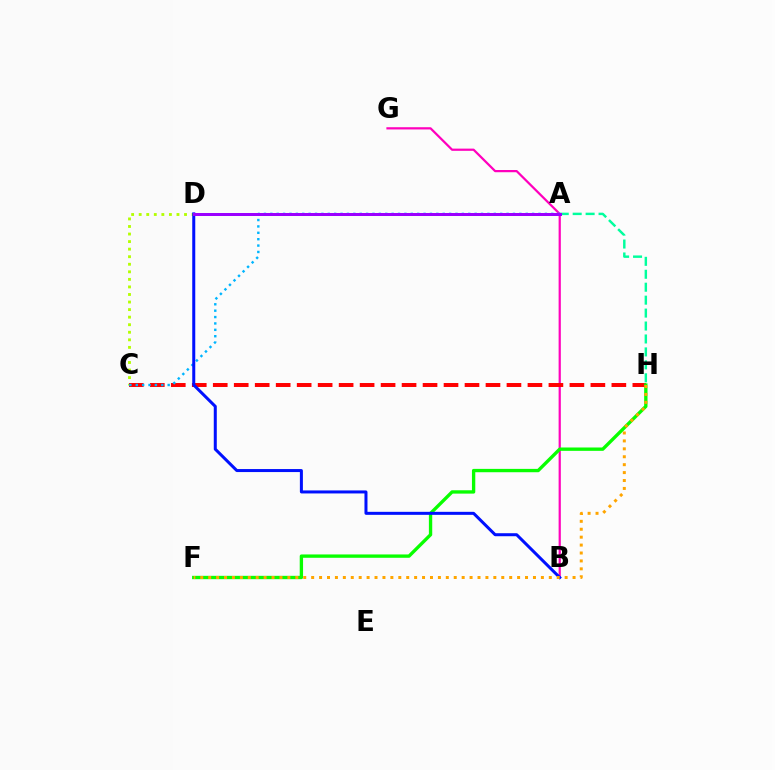{('B', 'G'): [{'color': '#ff00bd', 'line_style': 'solid', 'thickness': 1.6}], ('C', 'D'): [{'color': '#b3ff00', 'line_style': 'dotted', 'thickness': 2.05}], ('C', 'H'): [{'color': '#ff0000', 'line_style': 'dashed', 'thickness': 2.85}], ('F', 'H'): [{'color': '#08ff00', 'line_style': 'solid', 'thickness': 2.41}, {'color': '#ffa500', 'line_style': 'dotted', 'thickness': 2.15}], ('A', 'C'): [{'color': '#00b5ff', 'line_style': 'dotted', 'thickness': 1.73}], ('B', 'D'): [{'color': '#0010ff', 'line_style': 'solid', 'thickness': 2.17}], ('A', 'H'): [{'color': '#00ff9d', 'line_style': 'dashed', 'thickness': 1.76}], ('A', 'D'): [{'color': '#9b00ff', 'line_style': 'solid', 'thickness': 2.16}]}